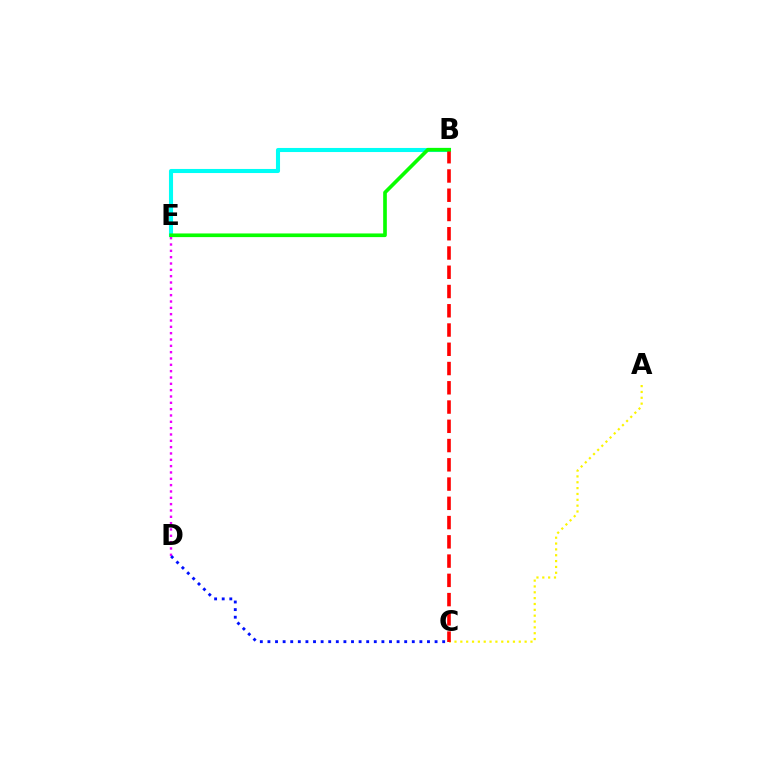{('A', 'C'): [{'color': '#fcf500', 'line_style': 'dotted', 'thickness': 1.59}], ('B', 'E'): [{'color': '#00fff6', 'line_style': 'solid', 'thickness': 2.94}, {'color': '#08ff00', 'line_style': 'solid', 'thickness': 2.63}], ('B', 'C'): [{'color': '#ff0000', 'line_style': 'dashed', 'thickness': 2.62}], ('D', 'E'): [{'color': '#ee00ff', 'line_style': 'dotted', 'thickness': 1.72}], ('C', 'D'): [{'color': '#0010ff', 'line_style': 'dotted', 'thickness': 2.06}]}